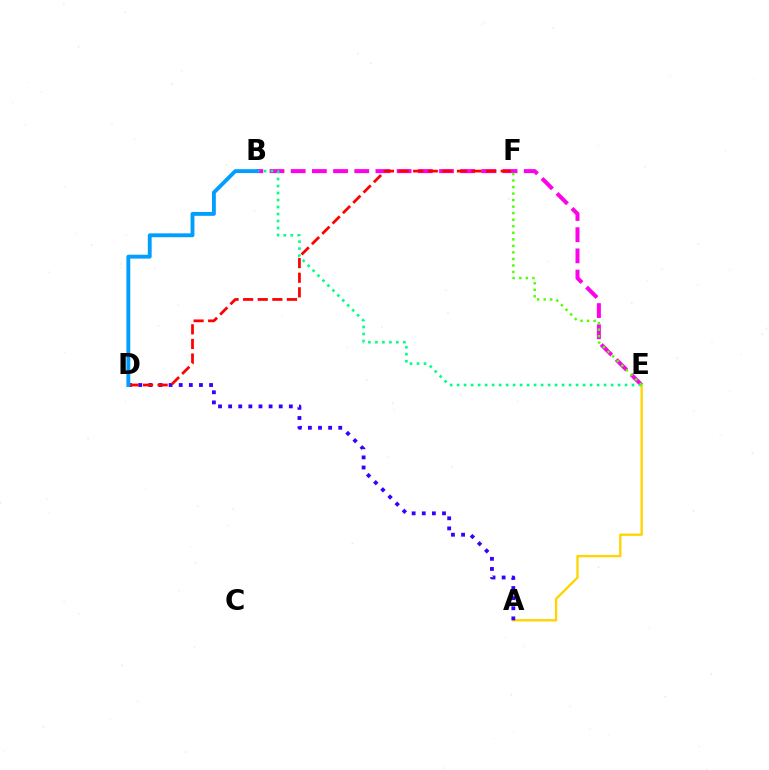{('B', 'E'): [{'color': '#ff00ed', 'line_style': 'dashed', 'thickness': 2.88}, {'color': '#00ff86', 'line_style': 'dotted', 'thickness': 1.9}], ('A', 'E'): [{'color': '#ffd500', 'line_style': 'solid', 'thickness': 1.7}], ('A', 'D'): [{'color': '#3700ff', 'line_style': 'dotted', 'thickness': 2.75}], ('D', 'F'): [{'color': '#ff0000', 'line_style': 'dashed', 'thickness': 1.98}], ('B', 'D'): [{'color': '#009eff', 'line_style': 'solid', 'thickness': 2.78}], ('E', 'F'): [{'color': '#4fff00', 'line_style': 'dotted', 'thickness': 1.77}]}